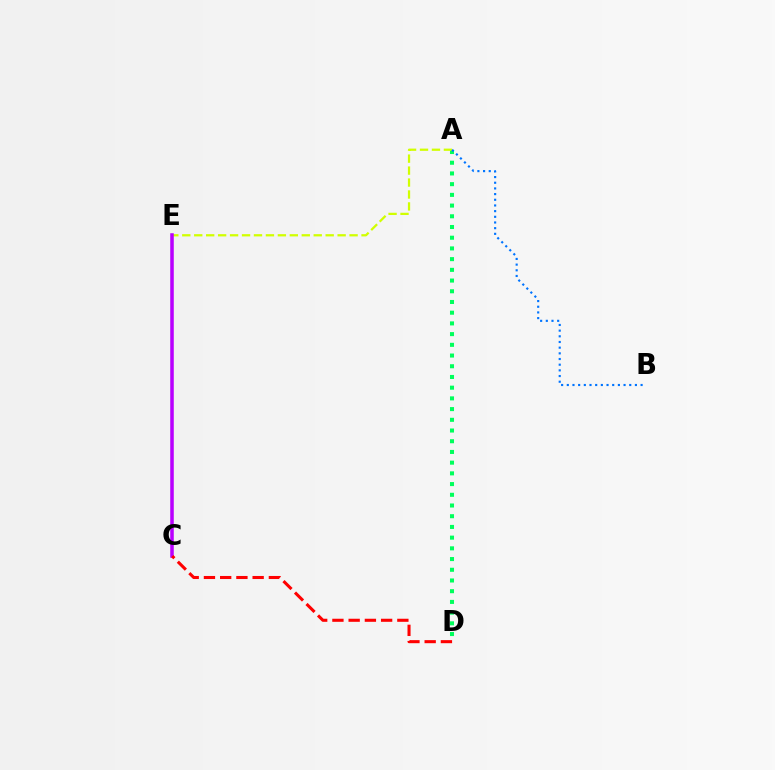{('A', 'D'): [{'color': '#00ff5c', 'line_style': 'dotted', 'thickness': 2.91}], ('A', 'E'): [{'color': '#d1ff00', 'line_style': 'dashed', 'thickness': 1.62}], ('C', 'E'): [{'color': '#b900ff', 'line_style': 'solid', 'thickness': 2.55}], ('A', 'B'): [{'color': '#0074ff', 'line_style': 'dotted', 'thickness': 1.54}], ('C', 'D'): [{'color': '#ff0000', 'line_style': 'dashed', 'thickness': 2.21}]}